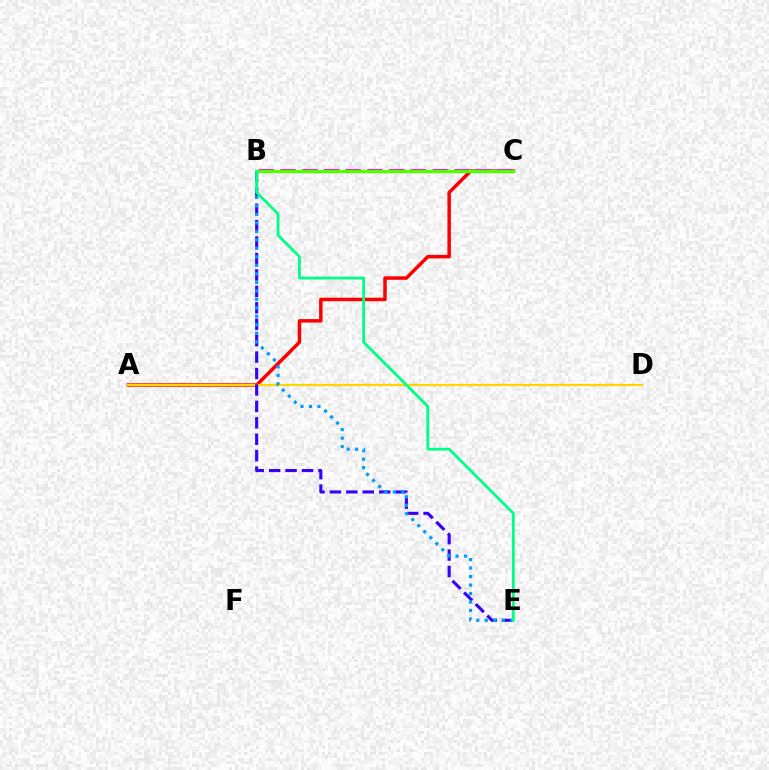{('A', 'C'): [{'color': '#ff0000', 'line_style': 'solid', 'thickness': 2.51}], ('B', 'C'): [{'color': '#ff00ed', 'line_style': 'dashed', 'thickness': 2.95}, {'color': '#4fff00', 'line_style': 'solid', 'thickness': 2.42}], ('A', 'D'): [{'color': '#ffd500', 'line_style': 'solid', 'thickness': 1.6}], ('B', 'E'): [{'color': '#3700ff', 'line_style': 'dashed', 'thickness': 2.23}, {'color': '#009eff', 'line_style': 'dotted', 'thickness': 2.31}, {'color': '#00ff86', 'line_style': 'solid', 'thickness': 2.02}]}